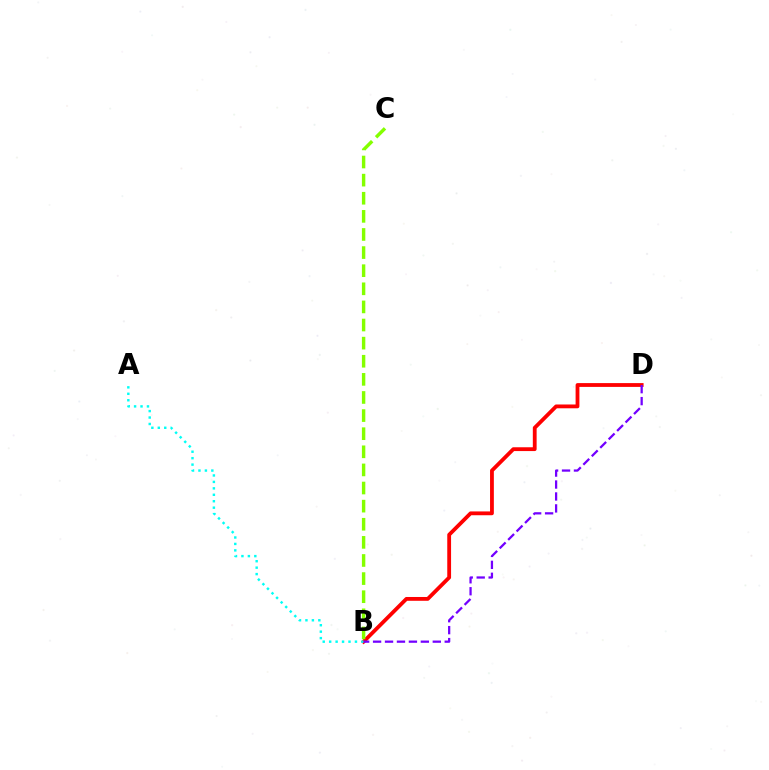{('B', 'D'): [{'color': '#ff0000', 'line_style': 'solid', 'thickness': 2.74}, {'color': '#7200ff', 'line_style': 'dashed', 'thickness': 1.62}], ('A', 'B'): [{'color': '#00fff6', 'line_style': 'dotted', 'thickness': 1.75}], ('B', 'C'): [{'color': '#84ff00', 'line_style': 'dashed', 'thickness': 2.46}]}